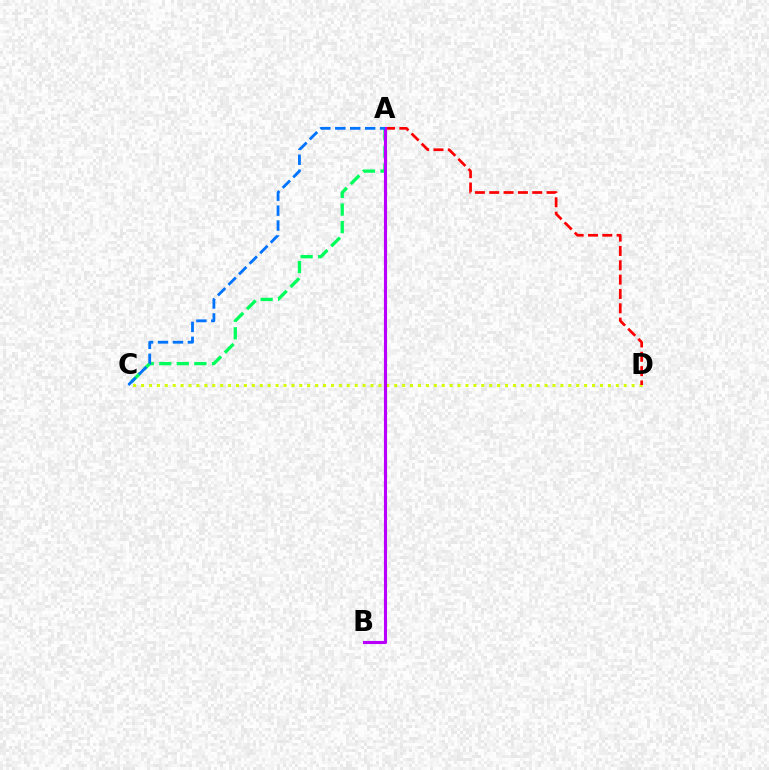{('C', 'D'): [{'color': '#d1ff00', 'line_style': 'dotted', 'thickness': 2.15}], ('A', 'D'): [{'color': '#ff0000', 'line_style': 'dashed', 'thickness': 1.95}], ('A', 'C'): [{'color': '#00ff5c', 'line_style': 'dashed', 'thickness': 2.38}, {'color': '#0074ff', 'line_style': 'dashed', 'thickness': 2.03}], ('A', 'B'): [{'color': '#b900ff', 'line_style': 'solid', 'thickness': 2.24}]}